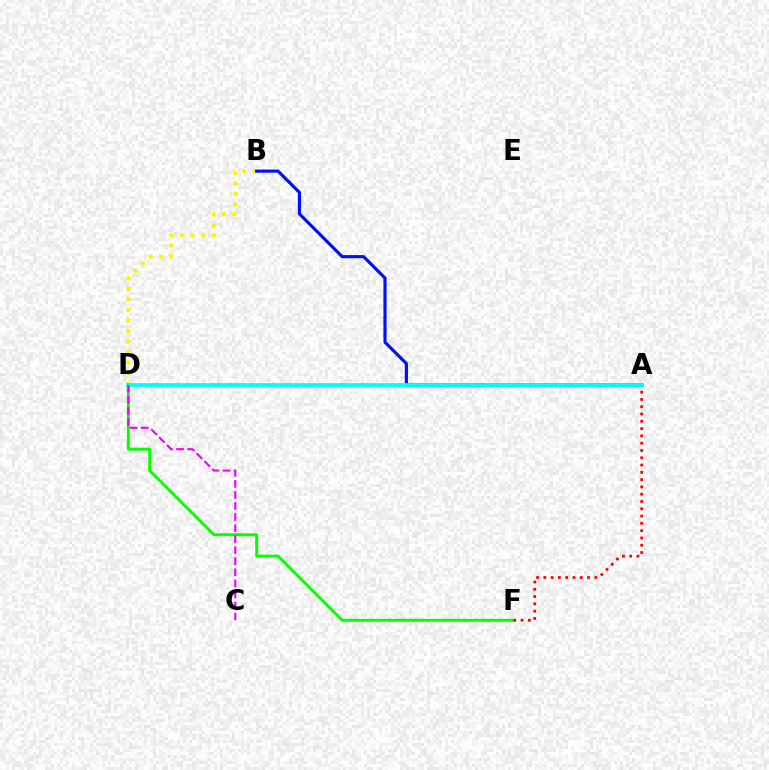{('B', 'D'): [{'color': '#fcf500', 'line_style': 'dotted', 'thickness': 2.86}], ('A', 'B'): [{'color': '#0010ff', 'line_style': 'solid', 'thickness': 2.27}], ('D', 'F'): [{'color': '#08ff00', 'line_style': 'solid', 'thickness': 2.12}], ('A', 'F'): [{'color': '#ff0000', 'line_style': 'dotted', 'thickness': 1.98}], ('A', 'D'): [{'color': '#00fff6', 'line_style': 'solid', 'thickness': 2.71}], ('C', 'D'): [{'color': '#ee00ff', 'line_style': 'dashed', 'thickness': 1.5}]}